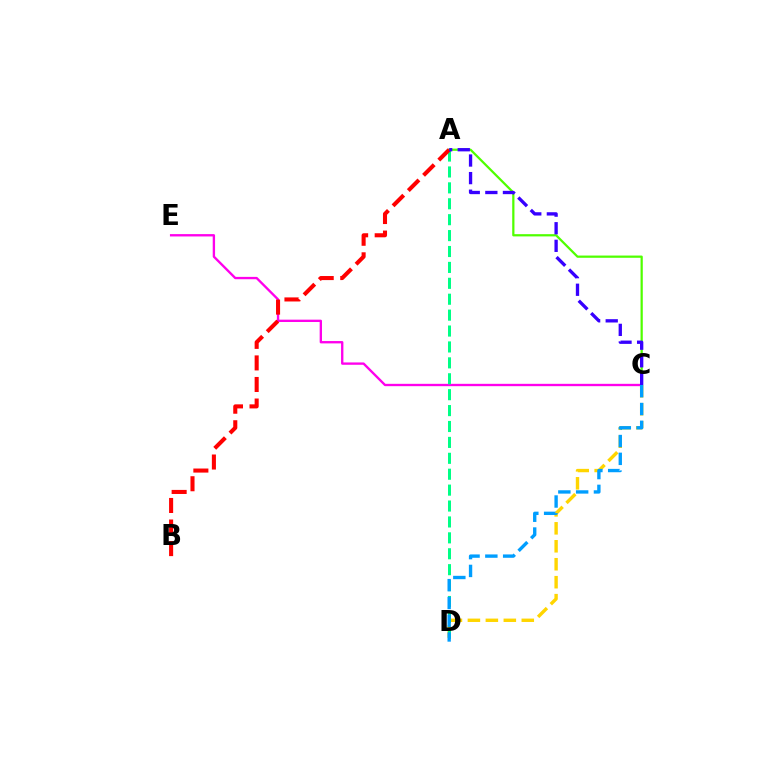{('C', 'D'): [{'color': '#ffd500', 'line_style': 'dashed', 'thickness': 2.44}, {'color': '#009eff', 'line_style': 'dashed', 'thickness': 2.42}], ('A', 'C'): [{'color': '#4fff00', 'line_style': 'solid', 'thickness': 1.61}, {'color': '#3700ff', 'line_style': 'dashed', 'thickness': 2.39}], ('C', 'E'): [{'color': '#ff00ed', 'line_style': 'solid', 'thickness': 1.69}], ('A', 'D'): [{'color': '#00ff86', 'line_style': 'dashed', 'thickness': 2.16}], ('A', 'B'): [{'color': '#ff0000', 'line_style': 'dashed', 'thickness': 2.93}]}